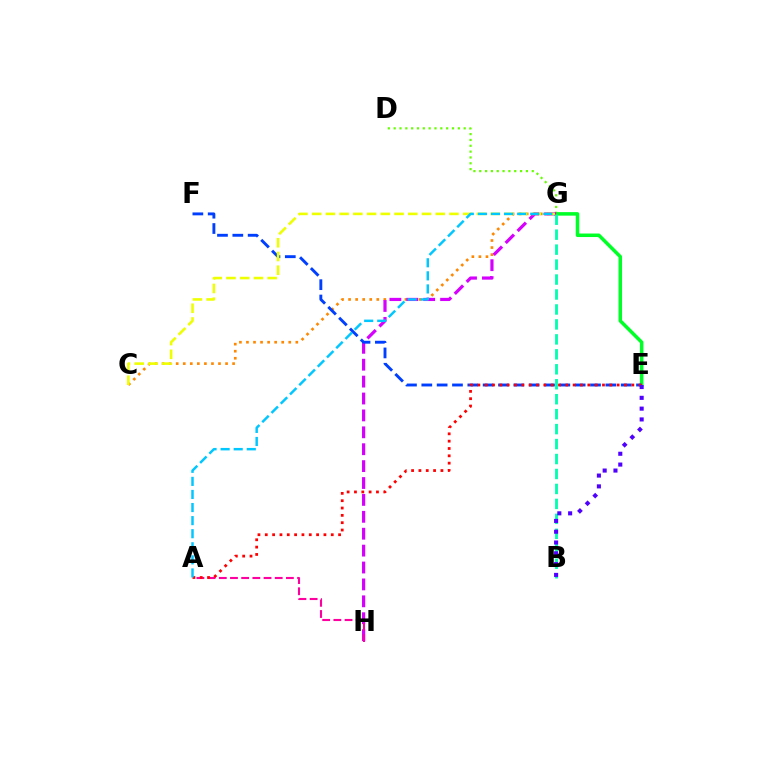{('D', 'G'): [{'color': '#66ff00', 'line_style': 'dotted', 'thickness': 1.59}], ('E', 'G'): [{'color': '#00ff27', 'line_style': 'solid', 'thickness': 2.53}], ('C', 'G'): [{'color': '#ff8800', 'line_style': 'dotted', 'thickness': 1.92}, {'color': '#eeff00', 'line_style': 'dashed', 'thickness': 1.87}], ('G', 'H'): [{'color': '#d600ff', 'line_style': 'dashed', 'thickness': 2.3}], ('E', 'F'): [{'color': '#003fff', 'line_style': 'dashed', 'thickness': 2.08}], ('A', 'H'): [{'color': '#ff00a0', 'line_style': 'dashed', 'thickness': 1.52}], ('B', 'G'): [{'color': '#00ffaf', 'line_style': 'dashed', 'thickness': 2.03}], ('A', 'E'): [{'color': '#ff0000', 'line_style': 'dotted', 'thickness': 1.99}], ('B', 'E'): [{'color': '#4f00ff', 'line_style': 'dotted', 'thickness': 2.93}], ('A', 'G'): [{'color': '#00c7ff', 'line_style': 'dashed', 'thickness': 1.78}]}